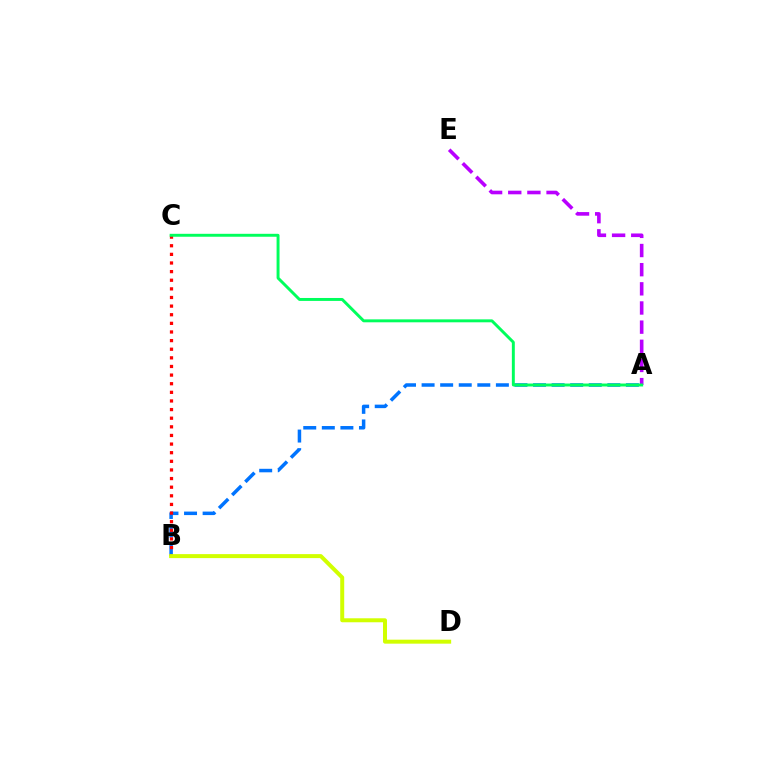{('A', 'B'): [{'color': '#0074ff', 'line_style': 'dashed', 'thickness': 2.52}], ('B', 'C'): [{'color': '#ff0000', 'line_style': 'dotted', 'thickness': 2.34}], ('A', 'E'): [{'color': '#b900ff', 'line_style': 'dashed', 'thickness': 2.6}], ('B', 'D'): [{'color': '#d1ff00', 'line_style': 'solid', 'thickness': 2.87}], ('A', 'C'): [{'color': '#00ff5c', 'line_style': 'solid', 'thickness': 2.11}]}